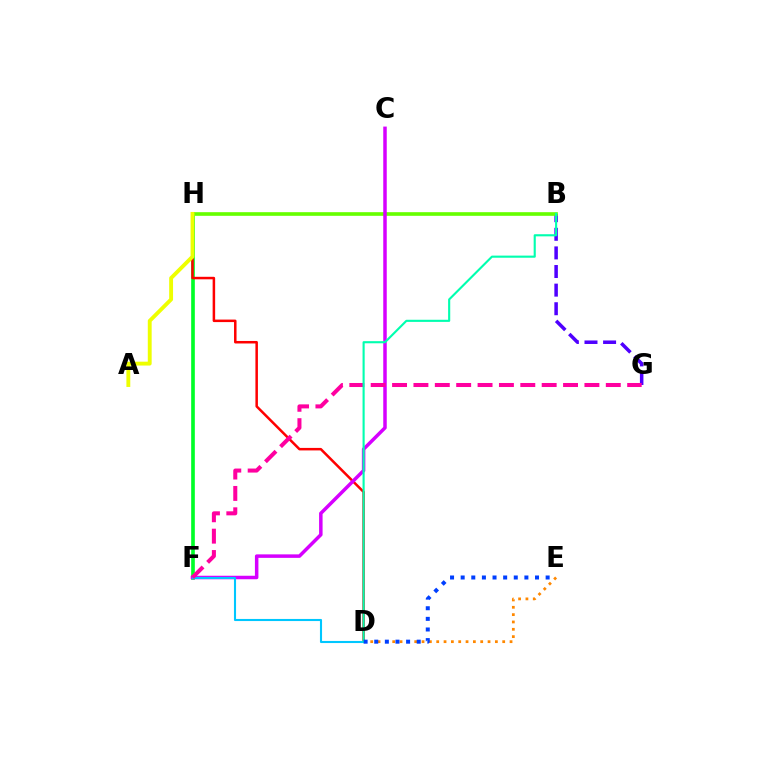{('B', 'G'): [{'color': '#4f00ff', 'line_style': 'dashed', 'thickness': 2.53}], ('D', 'E'): [{'color': '#ff8800', 'line_style': 'dotted', 'thickness': 1.99}, {'color': '#003fff', 'line_style': 'dotted', 'thickness': 2.89}], ('F', 'H'): [{'color': '#00ff27', 'line_style': 'solid', 'thickness': 2.63}], ('B', 'H'): [{'color': '#66ff00', 'line_style': 'solid', 'thickness': 2.62}], ('D', 'H'): [{'color': '#ff0000', 'line_style': 'solid', 'thickness': 1.81}], ('C', 'F'): [{'color': '#d600ff', 'line_style': 'solid', 'thickness': 2.52}], ('D', 'F'): [{'color': '#00c7ff', 'line_style': 'solid', 'thickness': 1.51}], ('F', 'G'): [{'color': '#ff00a0', 'line_style': 'dashed', 'thickness': 2.9}], ('A', 'H'): [{'color': '#eeff00', 'line_style': 'solid', 'thickness': 2.79}], ('B', 'D'): [{'color': '#00ffaf', 'line_style': 'solid', 'thickness': 1.53}]}